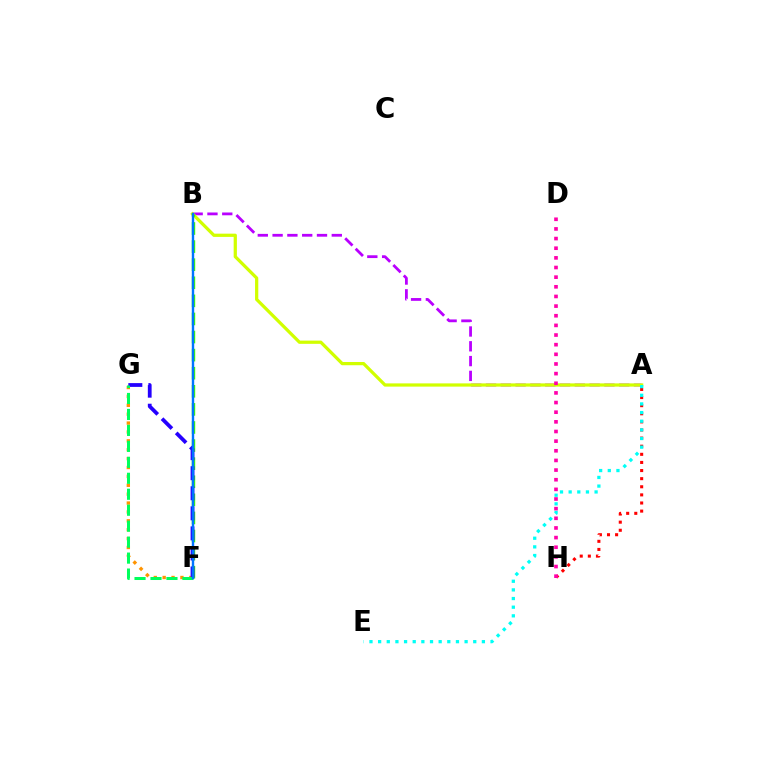{('A', 'H'): [{'color': '#ff0000', 'line_style': 'dotted', 'thickness': 2.2}], ('A', 'B'): [{'color': '#b900ff', 'line_style': 'dashed', 'thickness': 2.01}, {'color': '#d1ff00', 'line_style': 'solid', 'thickness': 2.33}], ('B', 'F'): [{'color': '#3dff00', 'line_style': 'dashed', 'thickness': 2.46}, {'color': '#0074ff', 'line_style': 'solid', 'thickness': 1.73}], ('D', 'H'): [{'color': '#ff00ac', 'line_style': 'dotted', 'thickness': 2.62}], ('F', 'G'): [{'color': '#ff9400', 'line_style': 'dotted', 'thickness': 2.41}, {'color': '#2500ff', 'line_style': 'dashed', 'thickness': 2.72}, {'color': '#00ff5c', 'line_style': 'dashed', 'thickness': 2.17}], ('A', 'E'): [{'color': '#00fff6', 'line_style': 'dotted', 'thickness': 2.35}]}